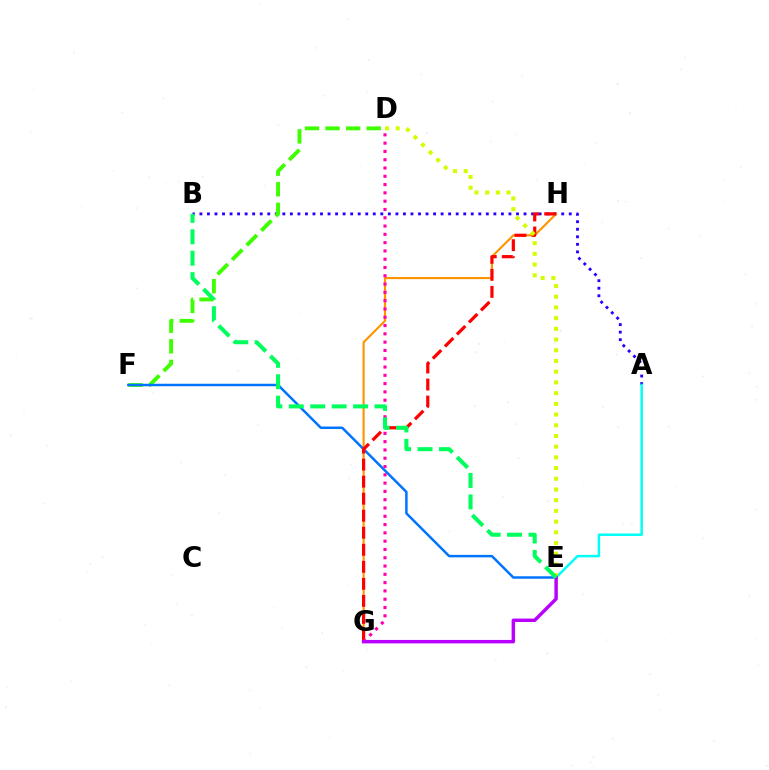{('A', 'B'): [{'color': '#2500ff', 'line_style': 'dotted', 'thickness': 2.05}], ('G', 'H'): [{'color': '#ff9400', 'line_style': 'solid', 'thickness': 1.54}, {'color': '#ff0000', 'line_style': 'dashed', 'thickness': 2.31}], ('D', 'F'): [{'color': '#3dff00', 'line_style': 'dashed', 'thickness': 2.8}], ('A', 'E'): [{'color': '#00fff6', 'line_style': 'solid', 'thickness': 1.79}], ('E', 'F'): [{'color': '#0074ff', 'line_style': 'solid', 'thickness': 1.79}], ('D', 'G'): [{'color': '#ff00ac', 'line_style': 'dotted', 'thickness': 2.25}], ('D', 'E'): [{'color': '#d1ff00', 'line_style': 'dotted', 'thickness': 2.91}], ('E', 'G'): [{'color': '#b900ff', 'line_style': 'solid', 'thickness': 2.48}], ('B', 'E'): [{'color': '#00ff5c', 'line_style': 'dashed', 'thickness': 2.91}]}